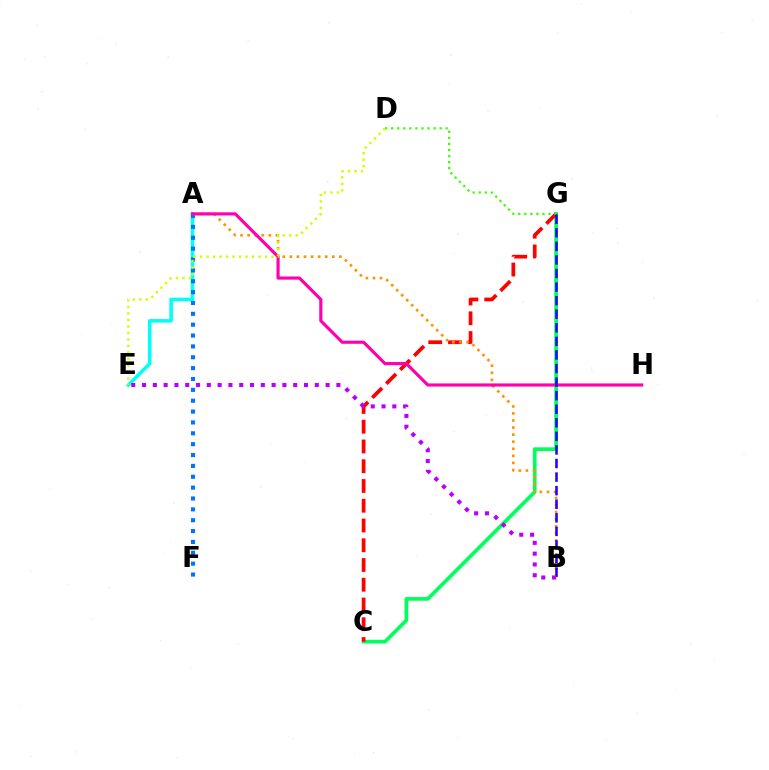{('C', 'G'): [{'color': '#00ff5c', 'line_style': 'solid', 'thickness': 2.66}, {'color': '#ff0000', 'line_style': 'dashed', 'thickness': 2.68}], ('A', 'E'): [{'color': '#00fff6', 'line_style': 'solid', 'thickness': 2.56}], ('D', 'G'): [{'color': '#3dff00', 'line_style': 'dotted', 'thickness': 1.64}], ('A', 'F'): [{'color': '#0074ff', 'line_style': 'dotted', 'thickness': 2.95}], ('A', 'B'): [{'color': '#ff9400', 'line_style': 'dotted', 'thickness': 1.92}], ('A', 'H'): [{'color': '#ff00ac', 'line_style': 'solid', 'thickness': 2.27}], ('B', 'G'): [{'color': '#2500ff', 'line_style': 'dashed', 'thickness': 1.84}], ('D', 'E'): [{'color': '#d1ff00', 'line_style': 'dotted', 'thickness': 1.77}], ('B', 'E'): [{'color': '#b900ff', 'line_style': 'dotted', 'thickness': 2.93}]}